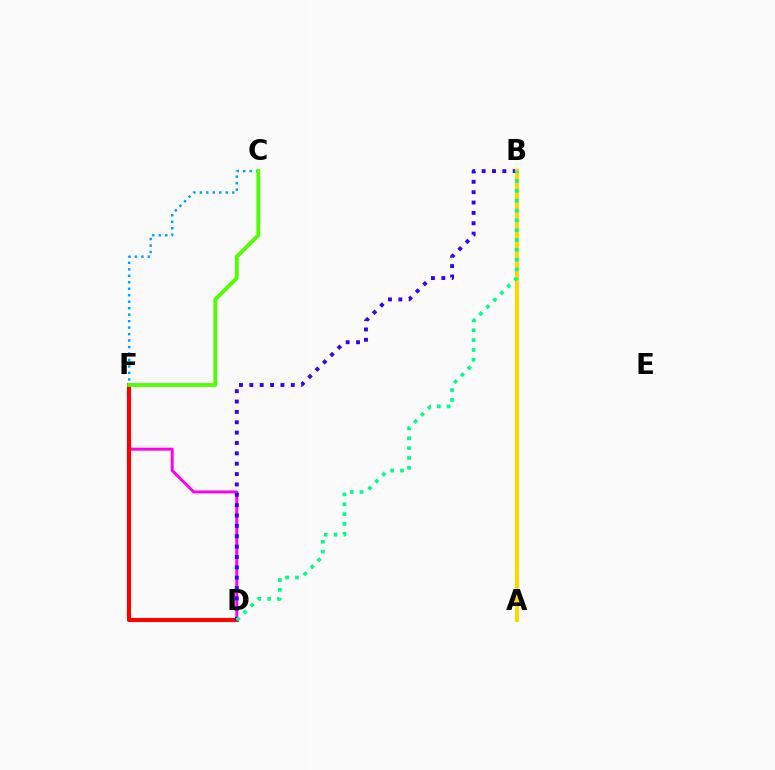{('D', 'F'): [{'color': '#ff00ed', 'line_style': 'solid', 'thickness': 2.12}, {'color': '#ff0000', 'line_style': 'solid', 'thickness': 2.95}], ('C', 'F'): [{'color': '#009eff', 'line_style': 'dotted', 'thickness': 1.76}, {'color': '#4fff00', 'line_style': 'solid', 'thickness': 2.75}], ('B', 'D'): [{'color': '#3700ff', 'line_style': 'dotted', 'thickness': 2.81}, {'color': '#00ff86', 'line_style': 'dotted', 'thickness': 2.67}], ('A', 'B'): [{'color': '#ffd500', 'line_style': 'solid', 'thickness': 2.96}]}